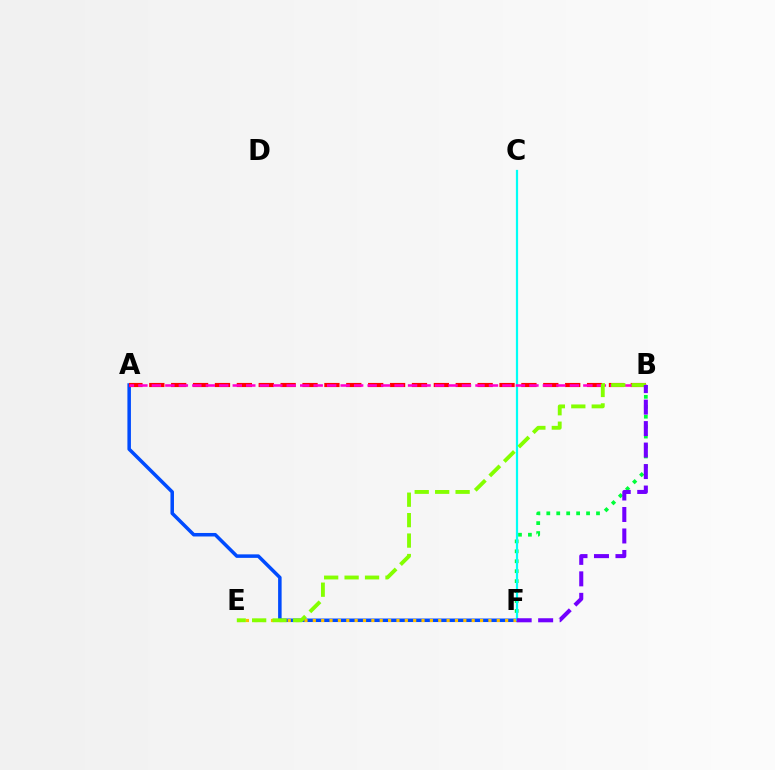{('A', 'F'): [{'color': '#004bff', 'line_style': 'solid', 'thickness': 2.53}], ('B', 'F'): [{'color': '#00ff39', 'line_style': 'dotted', 'thickness': 2.7}, {'color': '#7200ff', 'line_style': 'dashed', 'thickness': 2.92}], ('A', 'B'): [{'color': '#ff0000', 'line_style': 'dashed', 'thickness': 2.97}, {'color': '#ff00cf', 'line_style': 'dashed', 'thickness': 1.83}], ('E', 'F'): [{'color': '#ffbd00', 'line_style': 'dotted', 'thickness': 2.27}], ('C', 'F'): [{'color': '#00fff6', 'line_style': 'solid', 'thickness': 1.6}], ('B', 'E'): [{'color': '#84ff00', 'line_style': 'dashed', 'thickness': 2.78}]}